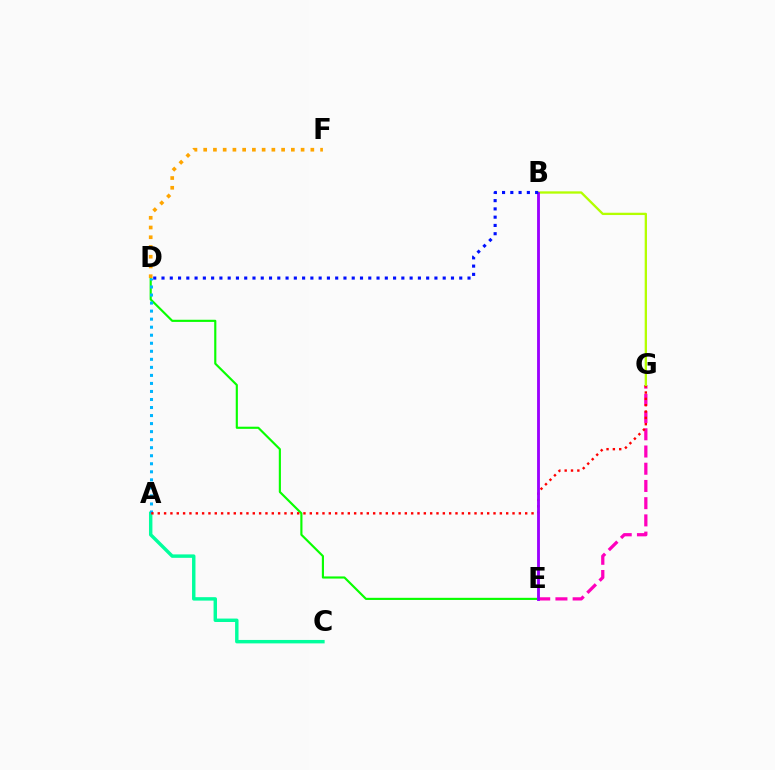{('A', 'C'): [{'color': '#00ff9d', 'line_style': 'solid', 'thickness': 2.47}], ('D', 'E'): [{'color': '#08ff00', 'line_style': 'solid', 'thickness': 1.54}], ('E', 'G'): [{'color': '#ff00bd', 'line_style': 'dashed', 'thickness': 2.34}], ('D', 'F'): [{'color': '#ffa500', 'line_style': 'dotted', 'thickness': 2.65}], ('A', 'D'): [{'color': '#00b5ff', 'line_style': 'dotted', 'thickness': 2.18}], ('A', 'G'): [{'color': '#ff0000', 'line_style': 'dotted', 'thickness': 1.72}], ('B', 'G'): [{'color': '#b3ff00', 'line_style': 'solid', 'thickness': 1.66}], ('B', 'E'): [{'color': '#9b00ff', 'line_style': 'solid', 'thickness': 2.05}], ('B', 'D'): [{'color': '#0010ff', 'line_style': 'dotted', 'thickness': 2.25}]}